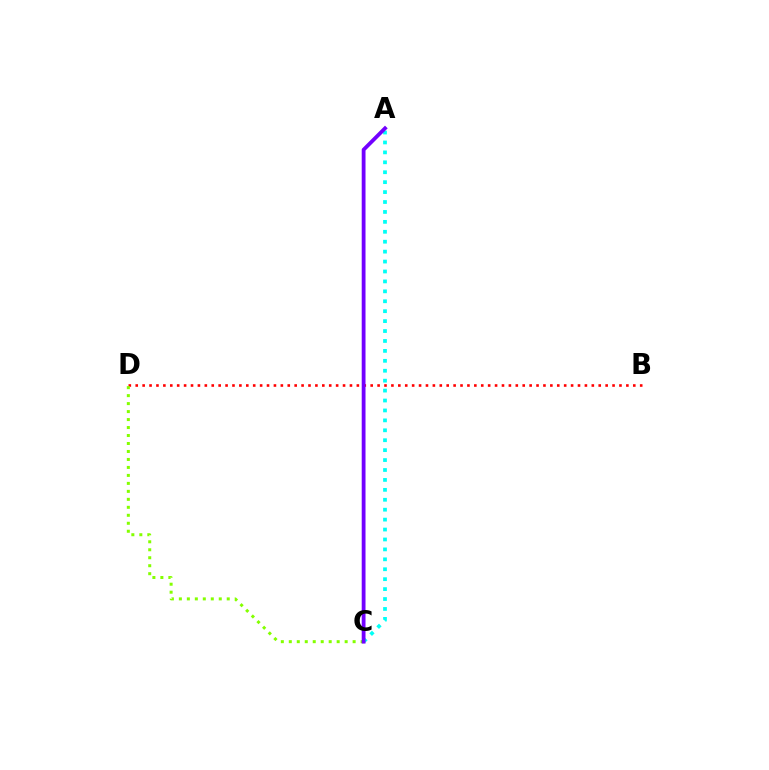{('B', 'D'): [{'color': '#ff0000', 'line_style': 'dotted', 'thickness': 1.88}], ('C', 'D'): [{'color': '#84ff00', 'line_style': 'dotted', 'thickness': 2.17}], ('A', 'C'): [{'color': '#00fff6', 'line_style': 'dotted', 'thickness': 2.7}, {'color': '#7200ff', 'line_style': 'solid', 'thickness': 2.74}]}